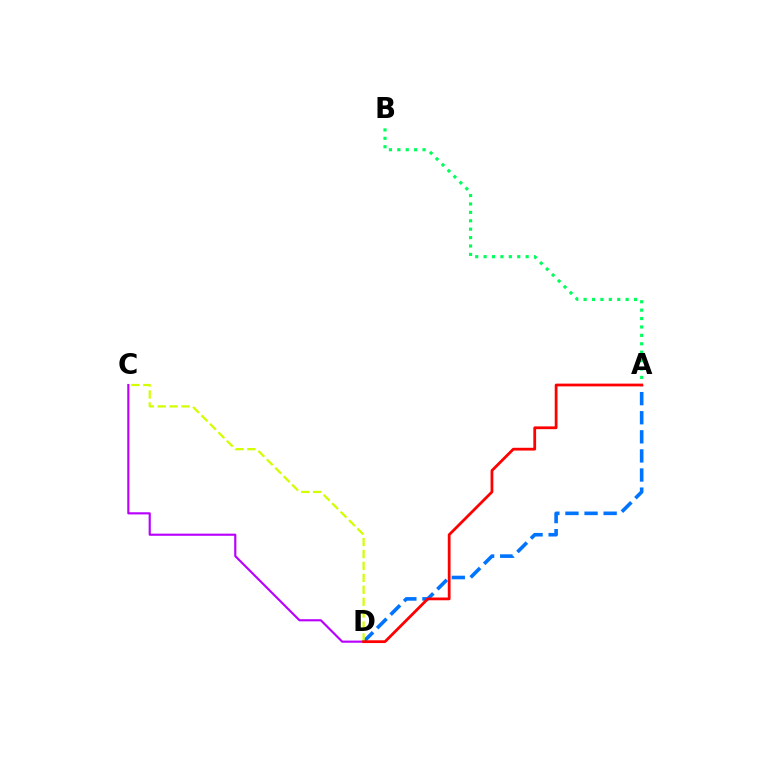{('A', 'D'): [{'color': '#0074ff', 'line_style': 'dashed', 'thickness': 2.59}, {'color': '#ff0000', 'line_style': 'solid', 'thickness': 1.99}], ('C', 'D'): [{'color': '#b900ff', 'line_style': 'solid', 'thickness': 1.55}, {'color': '#d1ff00', 'line_style': 'dashed', 'thickness': 1.62}], ('A', 'B'): [{'color': '#00ff5c', 'line_style': 'dotted', 'thickness': 2.28}]}